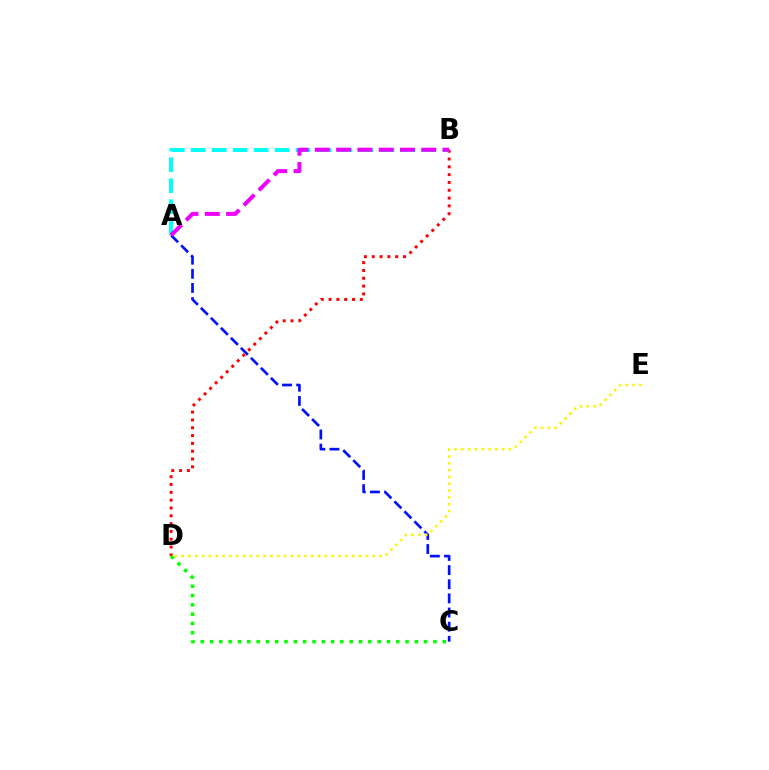{('A', 'C'): [{'color': '#0010ff', 'line_style': 'dashed', 'thickness': 1.92}], ('B', 'D'): [{'color': '#ff0000', 'line_style': 'dotted', 'thickness': 2.12}], ('A', 'B'): [{'color': '#00fff6', 'line_style': 'dashed', 'thickness': 2.85}, {'color': '#ee00ff', 'line_style': 'dashed', 'thickness': 2.89}], ('C', 'D'): [{'color': '#08ff00', 'line_style': 'dotted', 'thickness': 2.53}], ('D', 'E'): [{'color': '#fcf500', 'line_style': 'dotted', 'thickness': 1.85}]}